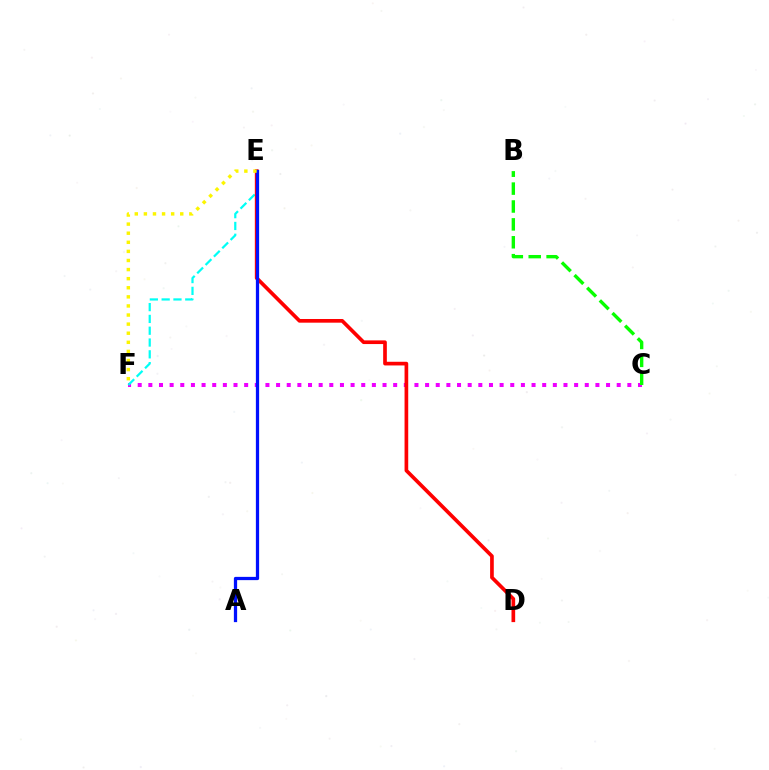{('C', 'F'): [{'color': '#ee00ff', 'line_style': 'dotted', 'thickness': 2.89}], ('B', 'C'): [{'color': '#08ff00', 'line_style': 'dashed', 'thickness': 2.43}], ('E', 'F'): [{'color': '#00fff6', 'line_style': 'dashed', 'thickness': 1.6}, {'color': '#fcf500', 'line_style': 'dotted', 'thickness': 2.47}], ('D', 'E'): [{'color': '#ff0000', 'line_style': 'solid', 'thickness': 2.65}], ('A', 'E'): [{'color': '#0010ff', 'line_style': 'solid', 'thickness': 2.35}]}